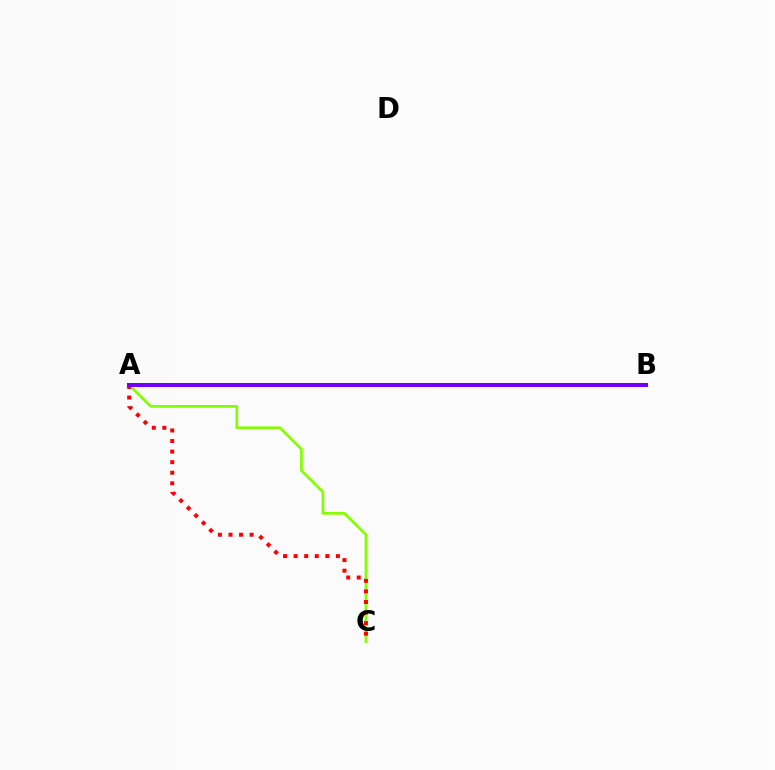{('A', 'B'): [{'color': '#00fff6', 'line_style': 'dotted', 'thickness': 2.79}, {'color': '#7200ff', 'line_style': 'solid', 'thickness': 2.89}], ('A', 'C'): [{'color': '#84ff00', 'line_style': 'solid', 'thickness': 1.97}, {'color': '#ff0000', 'line_style': 'dotted', 'thickness': 2.87}]}